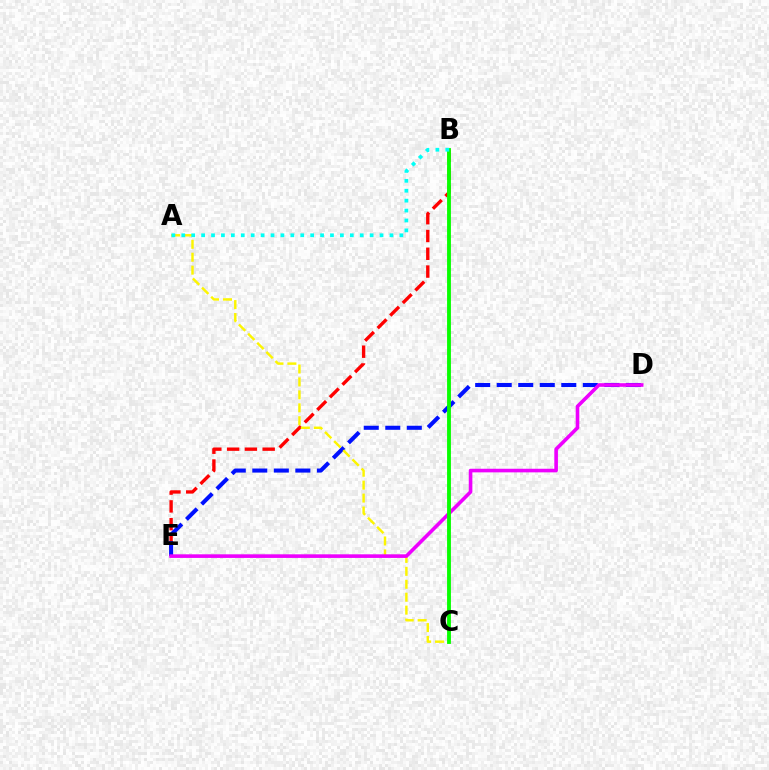{('B', 'E'): [{'color': '#ff0000', 'line_style': 'dashed', 'thickness': 2.42}], ('D', 'E'): [{'color': '#0010ff', 'line_style': 'dashed', 'thickness': 2.92}, {'color': '#ee00ff', 'line_style': 'solid', 'thickness': 2.6}], ('A', 'C'): [{'color': '#fcf500', 'line_style': 'dashed', 'thickness': 1.76}], ('B', 'C'): [{'color': '#08ff00', 'line_style': 'solid', 'thickness': 2.78}], ('A', 'B'): [{'color': '#00fff6', 'line_style': 'dotted', 'thickness': 2.69}]}